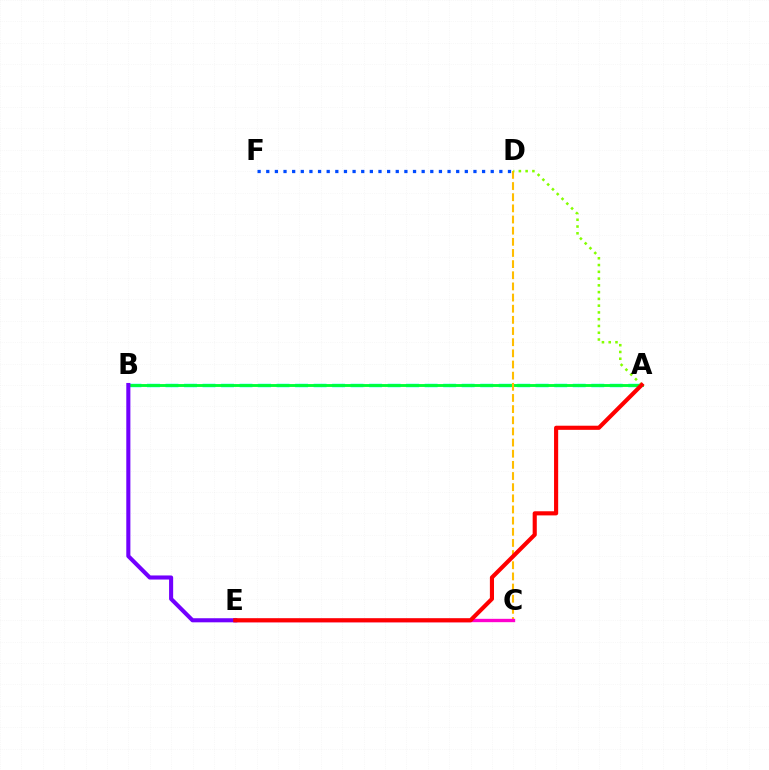{('A', 'B'): [{'color': '#00fff6', 'line_style': 'dashed', 'thickness': 2.51}, {'color': '#00ff39', 'line_style': 'solid', 'thickness': 2.07}], ('D', 'F'): [{'color': '#004bff', 'line_style': 'dotted', 'thickness': 2.35}], ('C', 'D'): [{'color': '#ffbd00', 'line_style': 'dashed', 'thickness': 1.52}], ('C', 'E'): [{'color': '#ff00cf', 'line_style': 'solid', 'thickness': 2.42}], ('A', 'D'): [{'color': '#84ff00', 'line_style': 'dotted', 'thickness': 1.84}], ('B', 'E'): [{'color': '#7200ff', 'line_style': 'solid', 'thickness': 2.94}], ('A', 'E'): [{'color': '#ff0000', 'line_style': 'solid', 'thickness': 2.97}]}